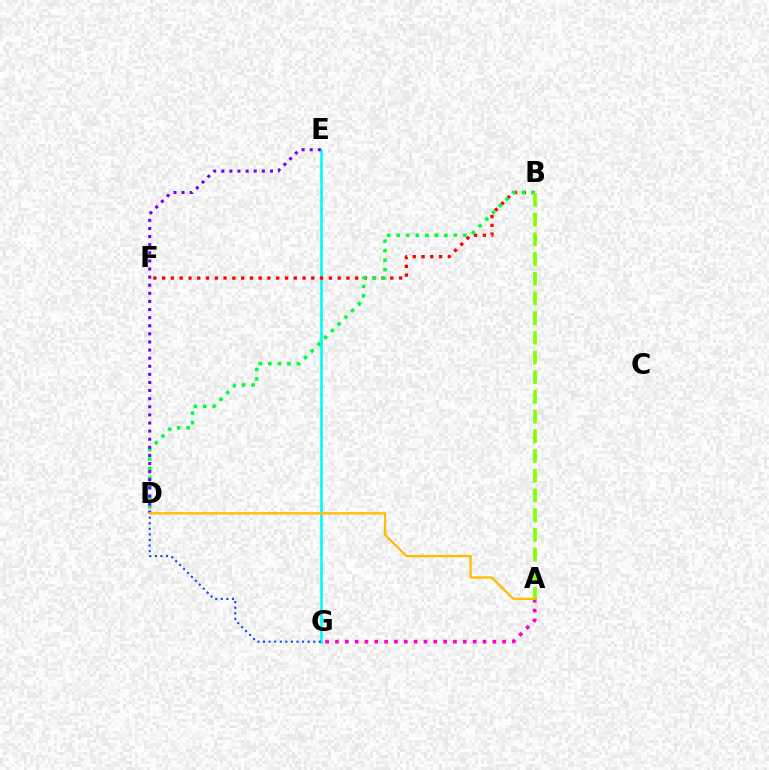{('E', 'G'): [{'color': '#00fff6', 'line_style': 'solid', 'thickness': 1.92}], ('A', 'G'): [{'color': '#ff00cf', 'line_style': 'dotted', 'thickness': 2.67}], ('B', 'F'): [{'color': '#ff0000', 'line_style': 'dotted', 'thickness': 2.38}], ('B', 'D'): [{'color': '#00ff39', 'line_style': 'dotted', 'thickness': 2.59}], ('D', 'E'): [{'color': '#7200ff', 'line_style': 'dotted', 'thickness': 2.2}], ('D', 'G'): [{'color': '#004bff', 'line_style': 'dotted', 'thickness': 1.51}], ('A', 'D'): [{'color': '#ffbd00', 'line_style': 'solid', 'thickness': 1.68}], ('A', 'B'): [{'color': '#84ff00', 'line_style': 'dashed', 'thickness': 2.68}]}